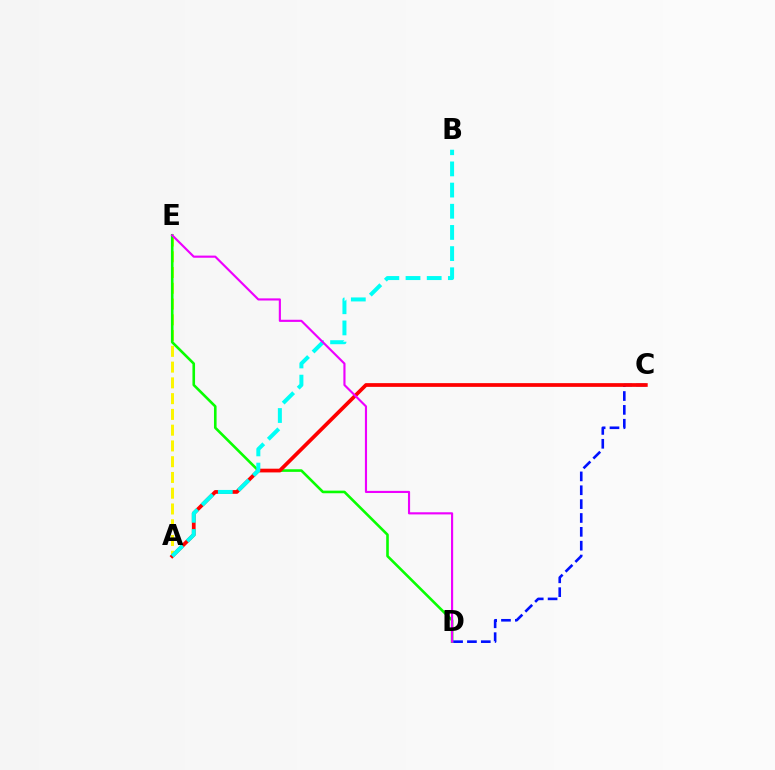{('A', 'E'): [{'color': '#fcf500', 'line_style': 'dashed', 'thickness': 2.14}], ('D', 'E'): [{'color': '#08ff00', 'line_style': 'solid', 'thickness': 1.88}, {'color': '#ee00ff', 'line_style': 'solid', 'thickness': 1.54}], ('C', 'D'): [{'color': '#0010ff', 'line_style': 'dashed', 'thickness': 1.88}], ('A', 'C'): [{'color': '#ff0000', 'line_style': 'solid', 'thickness': 2.68}], ('A', 'B'): [{'color': '#00fff6', 'line_style': 'dashed', 'thickness': 2.88}]}